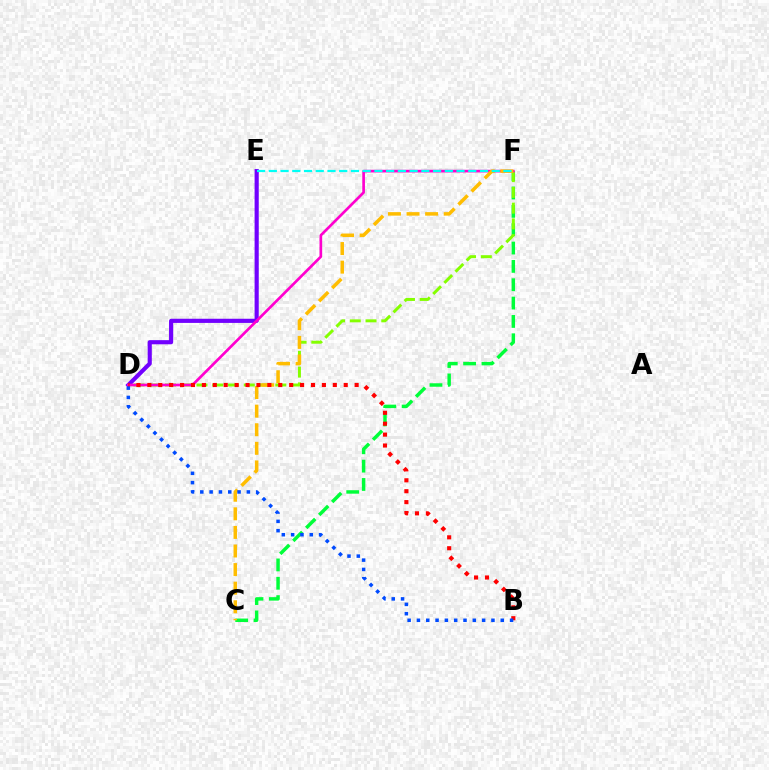{('D', 'E'): [{'color': '#7200ff', 'line_style': 'solid', 'thickness': 2.99}], ('C', 'F'): [{'color': '#00ff39', 'line_style': 'dashed', 'thickness': 2.49}, {'color': '#ffbd00', 'line_style': 'dashed', 'thickness': 2.53}], ('D', 'F'): [{'color': '#84ff00', 'line_style': 'dashed', 'thickness': 2.14}, {'color': '#ff00cf', 'line_style': 'solid', 'thickness': 1.93}], ('E', 'F'): [{'color': '#00fff6', 'line_style': 'dashed', 'thickness': 1.59}], ('B', 'D'): [{'color': '#ff0000', 'line_style': 'dotted', 'thickness': 2.96}, {'color': '#004bff', 'line_style': 'dotted', 'thickness': 2.53}]}